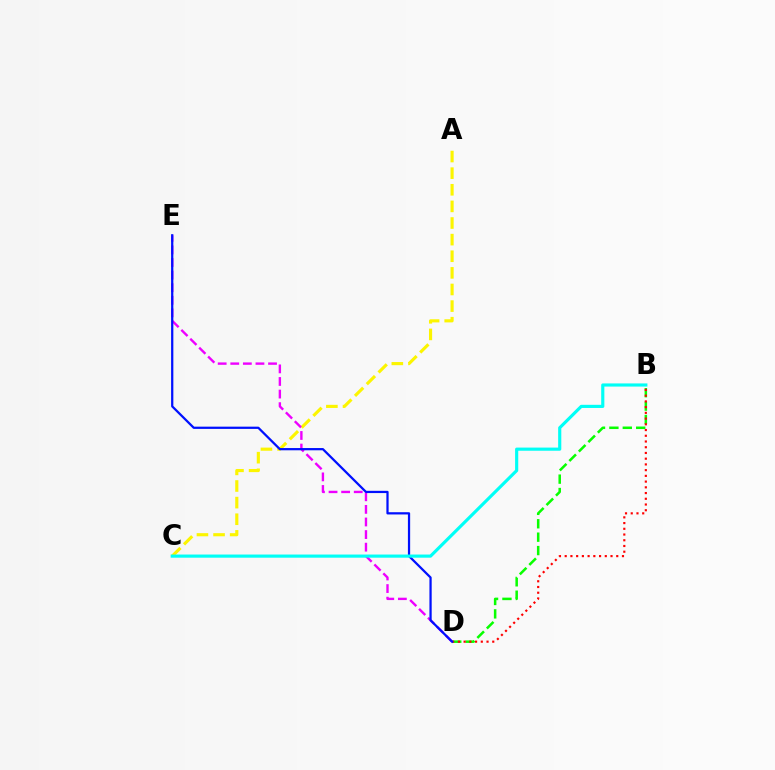{('A', 'C'): [{'color': '#fcf500', 'line_style': 'dashed', 'thickness': 2.26}], ('B', 'D'): [{'color': '#08ff00', 'line_style': 'dashed', 'thickness': 1.82}, {'color': '#ff0000', 'line_style': 'dotted', 'thickness': 1.56}], ('D', 'E'): [{'color': '#ee00ff', 'line_style': 'dashed', 'thickness': 1.71}, {'color': '#0010ff', 'line_style': 'solid', 'thickness': 1.62}], ('B', 'C'): [{'color': '#00fff6', 'line_style': 'solid', 'thickness': 2.27}]}